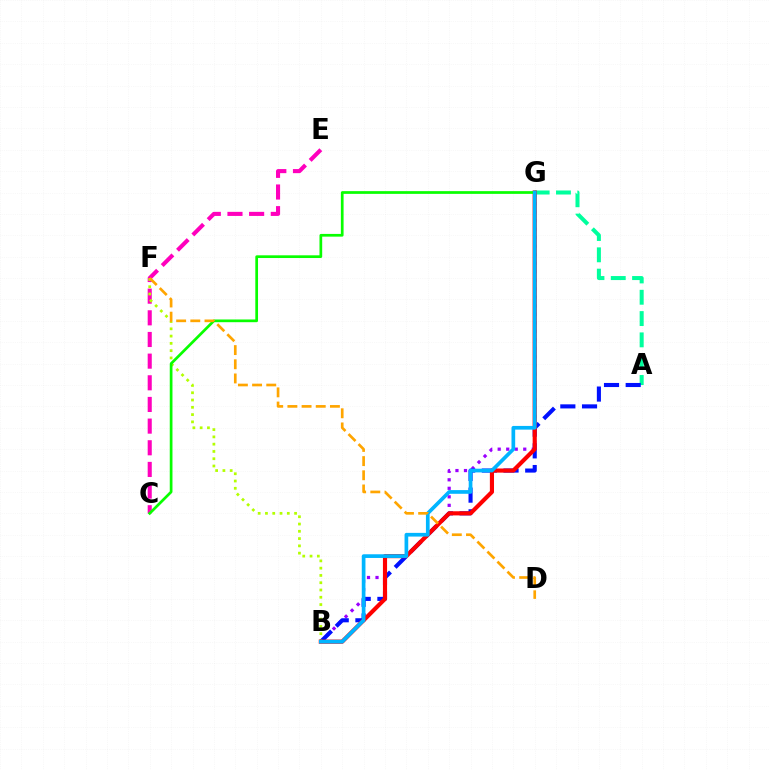{('A', 'G'): [{'color': '#00ff9d', 'line_style': 'dashed', 'thickness': 2.89}], ('B', 'G'): [{'color': '#9b00ff', 'line_style': 'dotted', 'thickness': 2.31}, {'color': '#ff0000', 'line_style': 'solid', 'thickness': 2.98}, {'color': '#00b5ff', 'line_style': 'solid', 'thickness': 2.66}], ('C', 'E'): [{'color': '#ff00bd', 'line_style': 'dashed', 'thickness': 2.94}], ('A', 'B'): [{'color': '#0010ff', 'line_style': 'dashed', 'thickness': 2.95}], ('B', 'F'): [{'color': '#b3ff00', 'line_style': 'dotted', 'thickness': 1.98}], ('C', 'G'): [{'color': '#08ff00', 'line_style': 'solid', 'thickness': 1.96}], ('D', 'F'): [{'color': '#ffa500', 'line_style': 'dashed', 'thickness': 1.93}]}